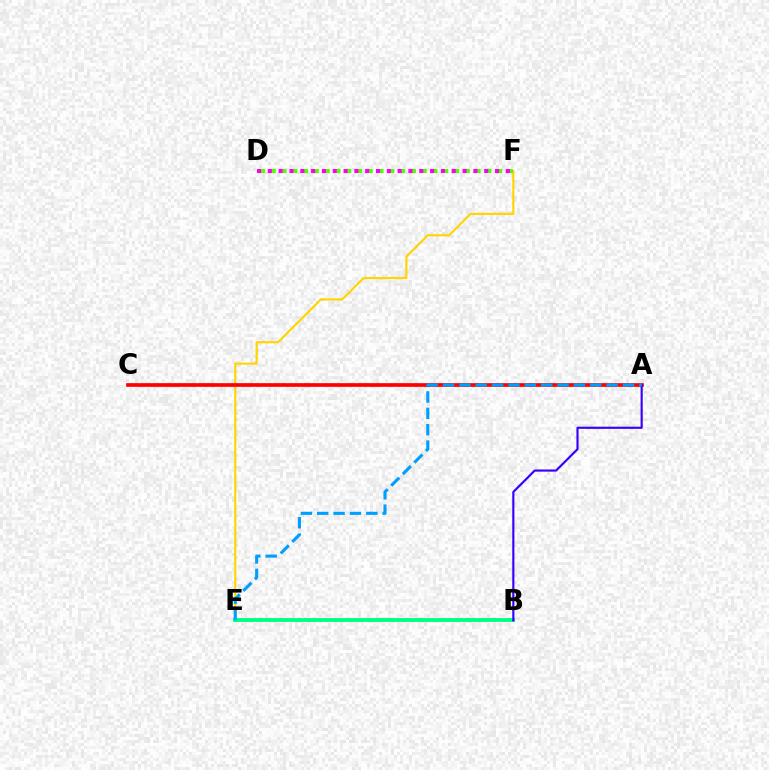{('E', 'F'): [{'color': '#ffd500', 'line_style': 'solid', 'thickness': 1.54}], ('A', 'C'): [{'color': '#ff0000', 'line_style': 'solid', 'thickness': 2.66}], ('D', 'F'): [{'color': '#4fff00', 'line_style': 'dotted', 'thickness': 2.93}, {'color': '#ff00ed', 'line_style': 'dotted', 'thickness': 2.94}], ('B', 'E'): [{'color': '#00ff86', 'line_style': 'solid', 'thickness': 2.8}], ('A', 'B'): [{'color': '#3700ff', 'line_style': 'solid', 'thickness': 1.55}], ('A', 'E'): [{'color': '#009eff', 'line_style': 'dashed', 'thickness': 2.22}]}